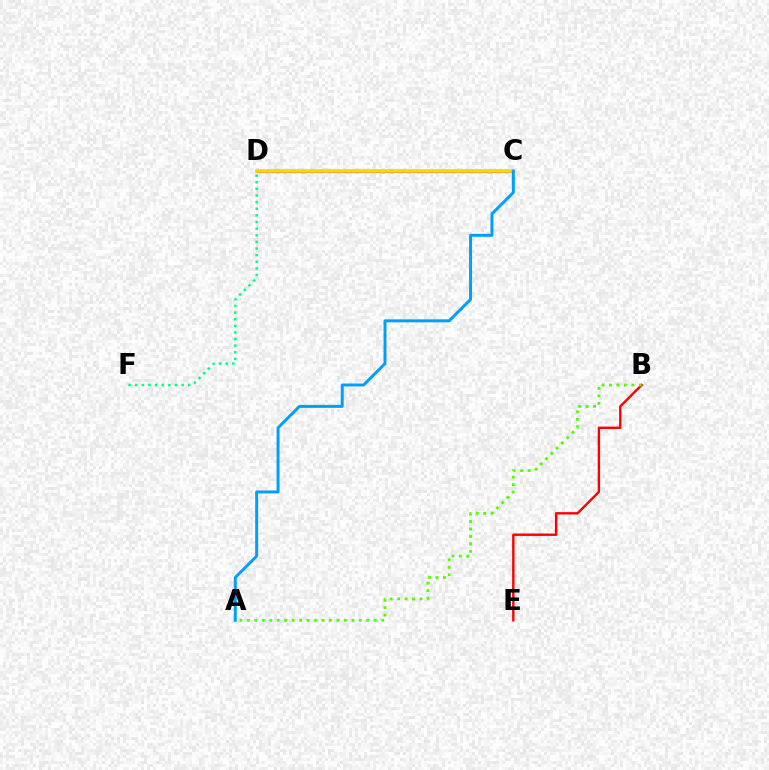{('B', 'E'): [{'color': '#ff0000', 'line_style': 'solid', 'thickness': 1.73}], ('C', 'D'): [{'color': '#3700ff', 'line_style': 'solid', 'thickness': 1.93}, {'color': '#ff00ed', 'line_style': 'dotted', 'thickness': 2.4}, {'color': '#ffd500', 'line_style': 'solid', 'thickness': 2.62}], ('D', 'F'): [{'color': '#00ff86', 'line_style': 'dotted', 'thickness': 1.8}], ('A', 'C'): [{'color': '#009eff', 'line_style': 'solid', 'thickness': 2.13}], ('A', 'B'): [{'color': '#4fff00', 'line_style': 'dotted', 'thickness': 2.03}]}